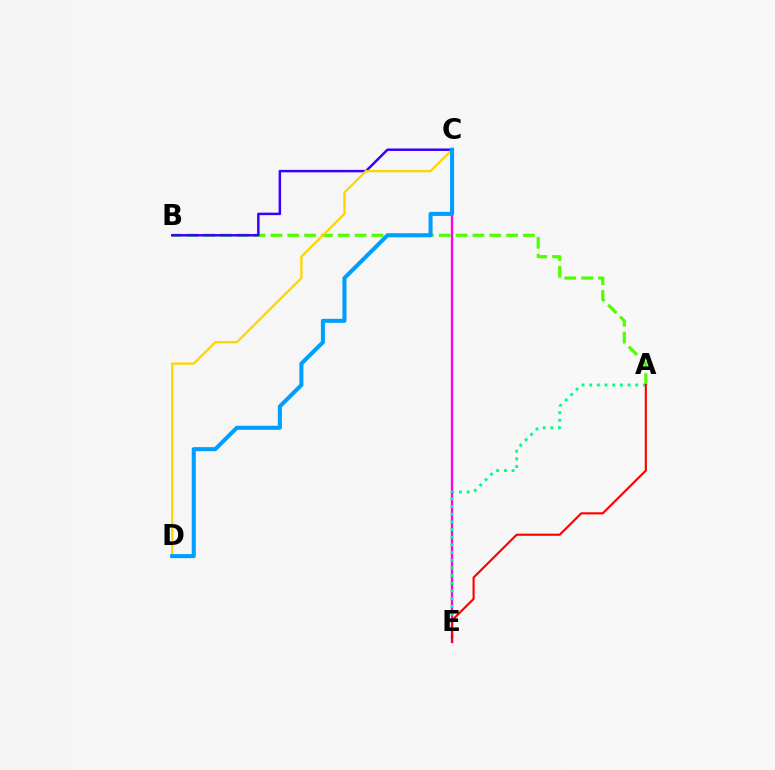{('A', 'B'): [{'color': '#4fff00', 'line_style': 'dashed', 'thickness': 2.29}], ('B', 'C'): [{'color': '#3700ff', 'line_style': 'solid', 'thickness': 1.78}], ('C', 'D'): [{'color': '#ffd500', 'line_style': 'solid', 'thickness': 1.66}, {'color': '#009eff', 'line_style': 'solid', 'thickness': 2.92}], ('C', 'E'): [{'color': '#ff00ed', 'line_style': 'solid', 'thickness': 1.69}], ('A', 'E'): [{'color': '#00ff86', 'line_style': 'dotted', 'thickness': 2.08}, {'color': '#ff0000', 'line_style': 'solid', 'thickness': 1.54}]}